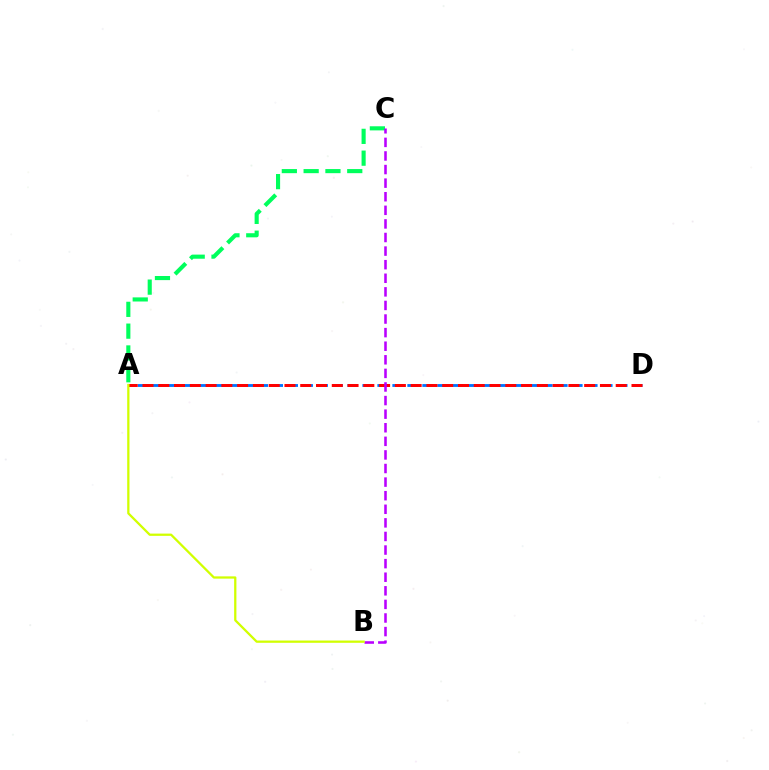{('A', 'C'): [{'color': '#00ff5c', 'line_style': 'dashed', 'thickness': 2.96}], ('A', 'D'): [{'color': '#0074ff', 'line_style': 'dashed', 'thickness': 2.03}, {'color': '#ff0000', 'line_style': 'dashed', 'thickness': 2.14}], ('B', 'C'): [{'color': '#b900ff', 'line_style': 'dashed', 'thickness': 1.85}], ('A', 'B'): [{'color': '#d1ff00', 'line_style': 'solid', 'thickness': 1.63}]}